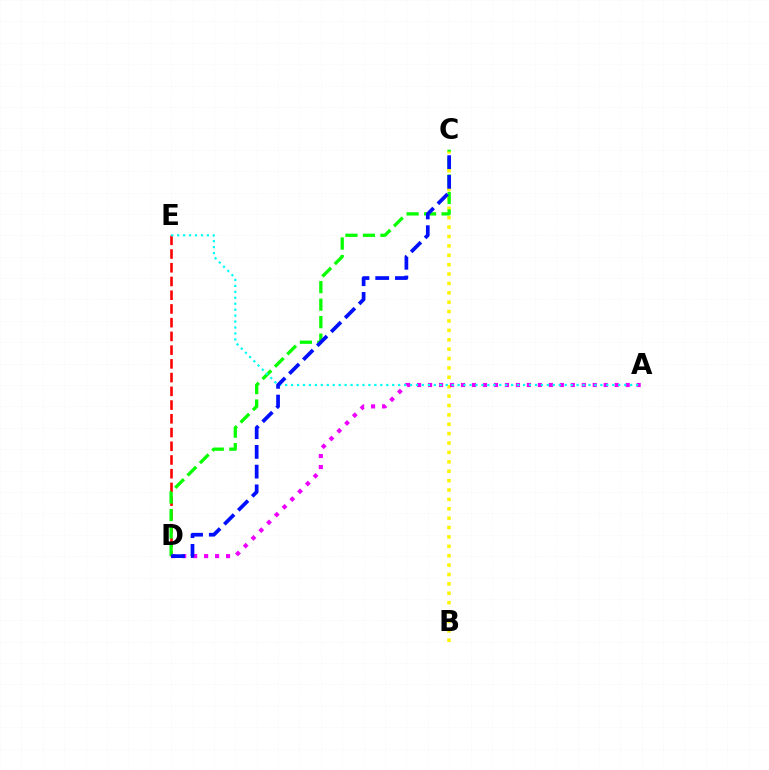{('B', 'C'): [{'color': '#fcf500', 'line_style': 'dotted', 'thickness': 2.55}], ('D', 'E'): [{'color': '#ff0000', 'line_style': 'dashed', 'thickness': 1.87}], ('A', 'D'): [{'color': '#ee00ff', 'line_style': 'dotted', 'thickness': 2.98}], ('C', 'D'): [{'color': '#08ff00', 'line_style': 'dashed', 'thickness': 2.38}, {'color': '#0010ff', 'line_style': 'dashed', 'thickness': 2.68}], ('A', 'E'): [{'color': '#00fff6', 'line_style': 'dotted', 'thickness': 1.62}]}